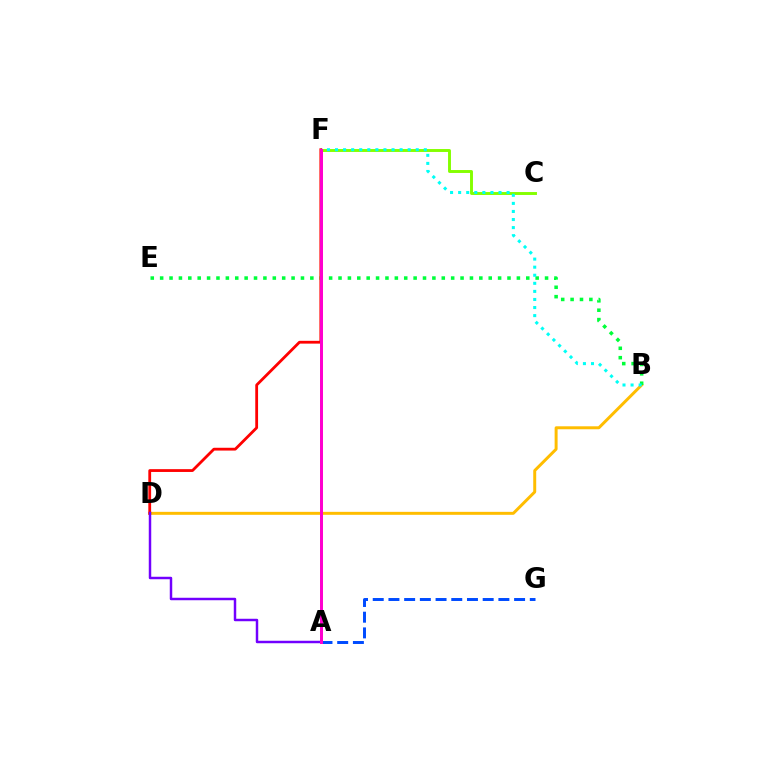{('C', 'F'): [{'color': '#84ff00', 'line_style': 'solid', 'thickness': 2.1}], ('B', 'D'): [{'color': '#ffbd00', 'line_style': 'solid', 'thickness': 2.14}], ('B', 'E'): [{'color': '#00ff39', 'line_style': 'dotted', 'thickness': 2.55}], ('B', 'F'): [{'color': '#00fff6', 'line_style': 'dotted', 'thickness': 2.19}], ('A', 'G'): [{'color': '#004bff', 'line_style': 'dashed', 'thickness': 2.13}], ('D', 'F'): [{'color': '#ff0000', 'line_style': 'solid', 'thickness': 2.01}], ('A', 'D'): [{'color': '#7200ff', 'line_style': 'solid', 'thickness': 1.78}], ('A', 'F'): [{'color': '#ff00cf', 'line_style': 'solid', 'thickness': 2.15}]}